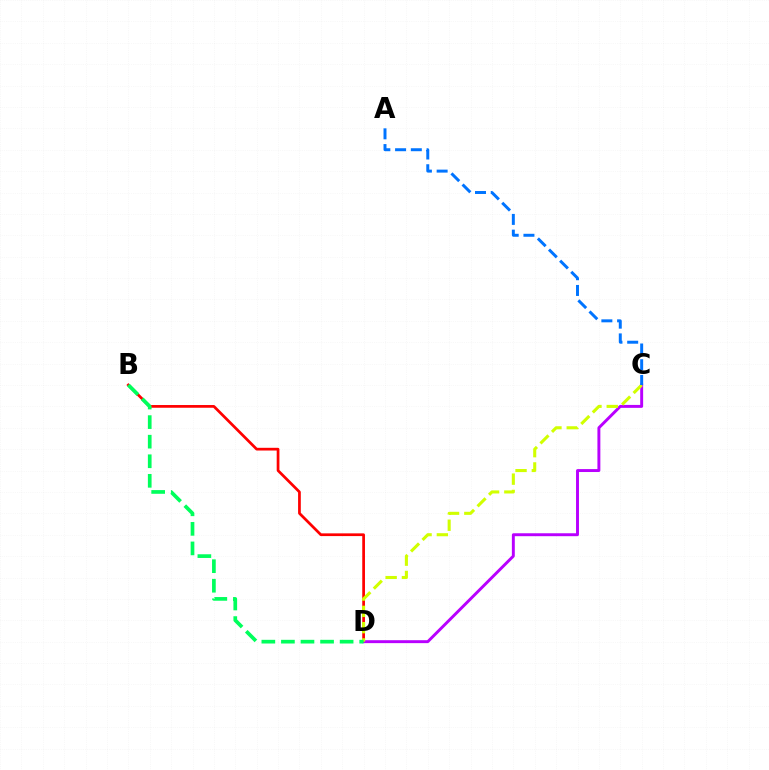{('B', 'D'): [{'color': '#ff0000', 'line_style': 'solid', 'thickness': 1.96}, {'color': '#00ff5c', 'line_style': 'dashed', 'thickness': 2.66}], ('C', 'D'): [{'color': '#b900ff', 'line_style': 'solid', 'thickness': 2.11}, {'color': '#d1ff00', 'line_style': 'dashed', 'thickness': 2.21}], ('A', 'C'): [{'color': '#0074ff', 'line_style': 'dashed', 'thickness': 2.14}]}